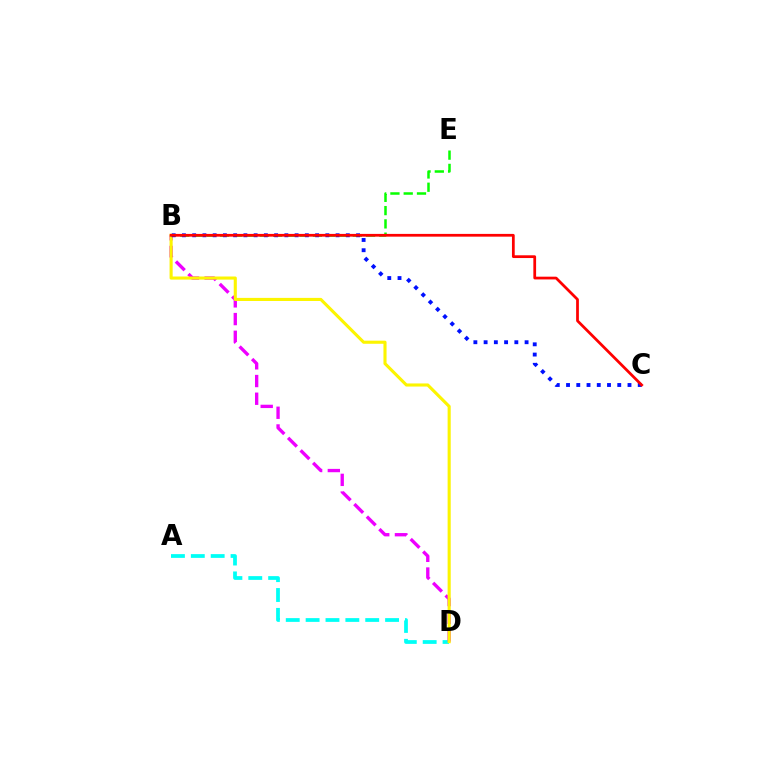{('A', 'D'): [{'color': '#00fff6', 'line_style': 'dashed', 'thickness': 2.7}], ('B', 'D'): [{'color': '#ee00ff', 'line_style': 'dashed', 'thickness': 2.41}, {'color': '#fcf500', 'line_style': 'solid', 'thickness': 2.23}], ('B', 'E'): [{'color': '#08ff00', 'line_style': 'dashed', 'thickness': 1.8}], ('B', 'C'): [{'color': '#0010ff', 'line_style': 'dotted', 'thickness': 2.78}, {'color': '#ff0000', 'line_style': 'solid', 'thickness': 1.98}]}